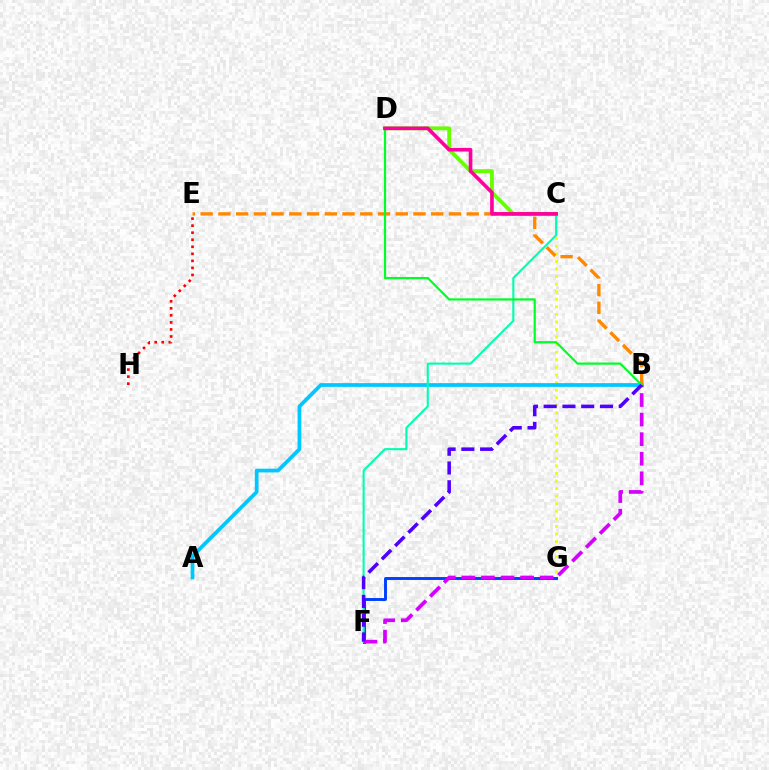{('C', 'G'): [{'color': '#eeff00', 'line_style': 'dotted', 'thickness': 2.06}], ('C', 'D'): [{'color': '#66ff00', 'line_style': 'solid', 'thickness': 2.75}, {'color': '#ff00a0', 'line_style': 'solid', 'thickness': 2.62}], ('A', 'B'): [{'color': '#00c7ff', 'line_style': 'solid', 'thickness': 2.7}], ('F', 'G'): [{'color': '#003fff', 'line_style': 'solid', 'thickness': 2.1}], ('C', 'F'): [{'color': '#00ffaf', 'line_style': 'solid', 'thickness': 1.53}], ('B', 'E'): [{'color': '#ff8800', 'line_style': 'dashed', 'thickness': 2.41}], ('E', 'H'): [{'color': '#ff0000', 'line_style': 'dotted', 'thickness': 1.91}], ('B', 'D'): [{'color': '#00ff27', 'line_style': 'solid', 'thickness': 1.58}], ('B', 'F'): [{'color': '#d600ff', 'line_style': 'dashed', 'thickness': 2.66}, {'color': '#4f00ff', 'line_style': 'dashed', 'thickness': 2.55}]}